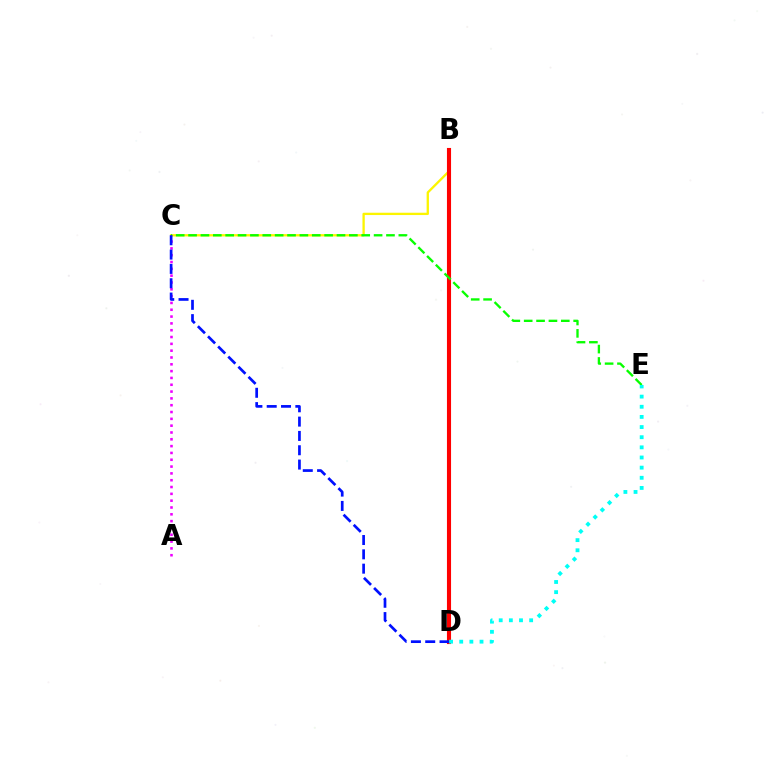{('B', 'C'): [{'color': '#fcf500', 'line_style': 'solid', 'thickness': 1.67}], ('A', 'C'): [{'color': '#ee00ff', 'line_style': 'dotted', 'thickness': 1.85}], ('B', 'D'): [{'color': '#ff0000', 'line_style': 'solid', 'thickness': 2.95}], ('C', 'E'): [{'color': '#08ff00', 'line_style': 'dashed', 'thickness': 1.68}], ('C', 'D'): [{'color': '#0010ff', 'line_style': 'dashed', 'thickness': 1.95}], ('D', 'E'): [{'color': '#00fff6', 'line_style': 'dotted', 'thickness': 2.76}]}